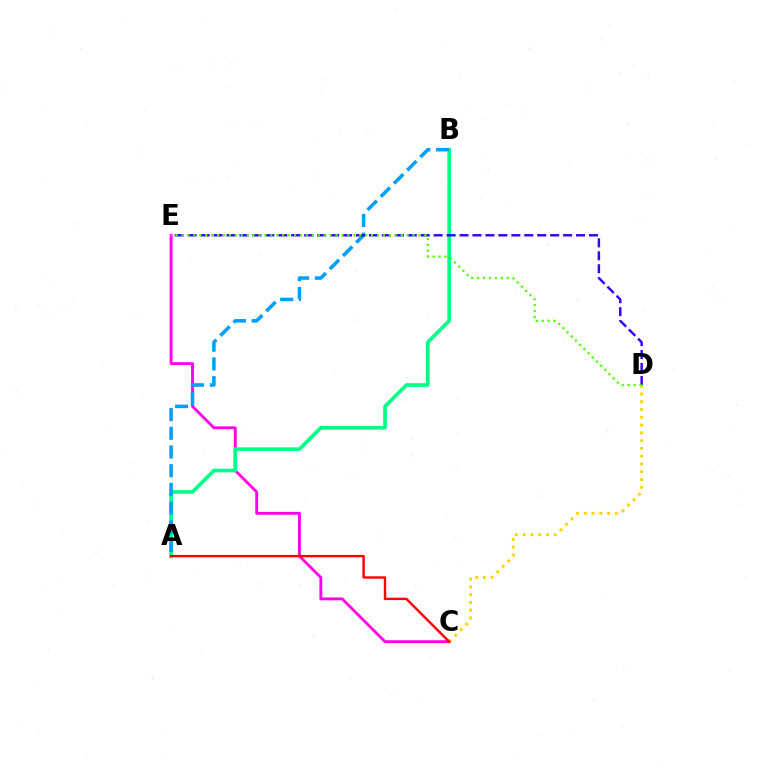{('C', 'E'): [{'color': '#ff00ed', 'line_style': 'solid', 'thickness': 2.06}], ('A', 'B'): [{'color': '#00ff86', 'line_style': 'solid', 'thickness': 2.63}, {'color': '#009eff', 'line_style': 'dashed', 'thickness': 2.54}], ('C', 'D'): [{'color': '#ffd500', 'line_style': 'dotted', 'thickness': 2.11}], ('A', 'C'): [{'color': '#ff0000', 'line_style': 'solid', 'thickness': 1.72}], ('D', 'E'): [{'color': '#3700ff', 'line_style': 'dashed', 'thickness': 1.76}, {'color': '#4fff00', 'line_style': 'dotted', 'thickness': 1.61}]}